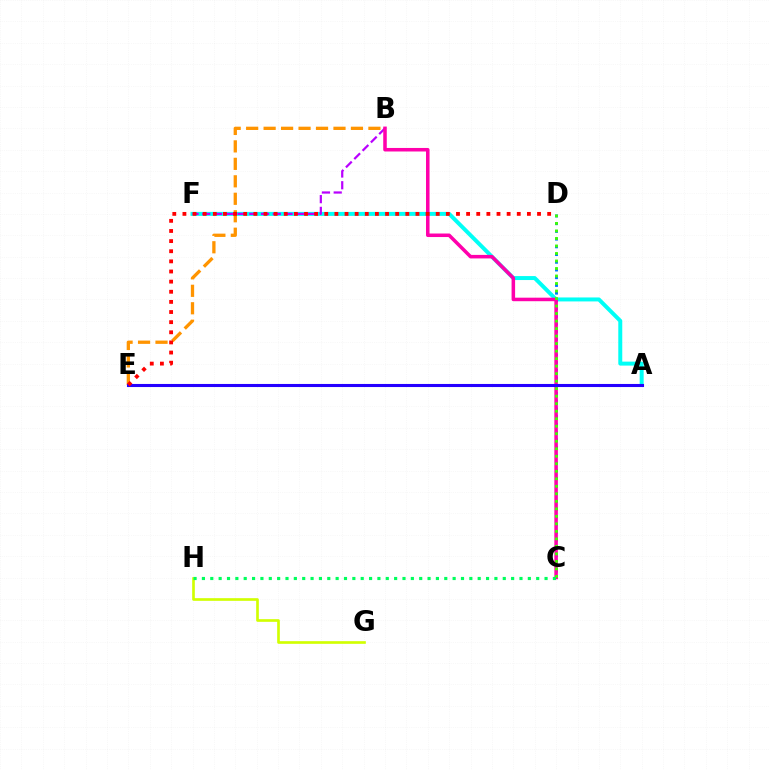{('A', 'F'): [{'color': '#00fff6', 'line_style': 'solid', 'thickness': 2.86}], ('B', 'F'): [{'color': '#b900ff', 'line_style': 'dashed', 'thickness': 1.6}], ('B', 'E'): [{'color': '#ff9400', 'line_style': 'dashed', 'thickness': 2.37}], ('C', 'D'): [{'color': '#0074ff', 'line_style': 'dotted', 'thickness': 2.1}, {'color': '#3dff00', 'line_style': 'dotted', 'thickness': 2.04}], ('B', 'C'): [{'color': '#ff00ac', 'line_style': 'solid', 'thickness': 2.54}], ('G', 'H'): [{'color': '#d1ff00', 'line_style': 'solid', 'thickness': 1.91}], ('A', 'E'): [{'color': '#2500ff', 'line_style': 'solid', 'thickness': 2.22}], ('D', 'E'): [{'color': '#ff0000', 'line_style': 'dotted', 'thickness': 2.75}], ('C', 'H'): [{'color': '#00ff5c', 'line_style': 'dotted', 'thickness': 2.27}]}